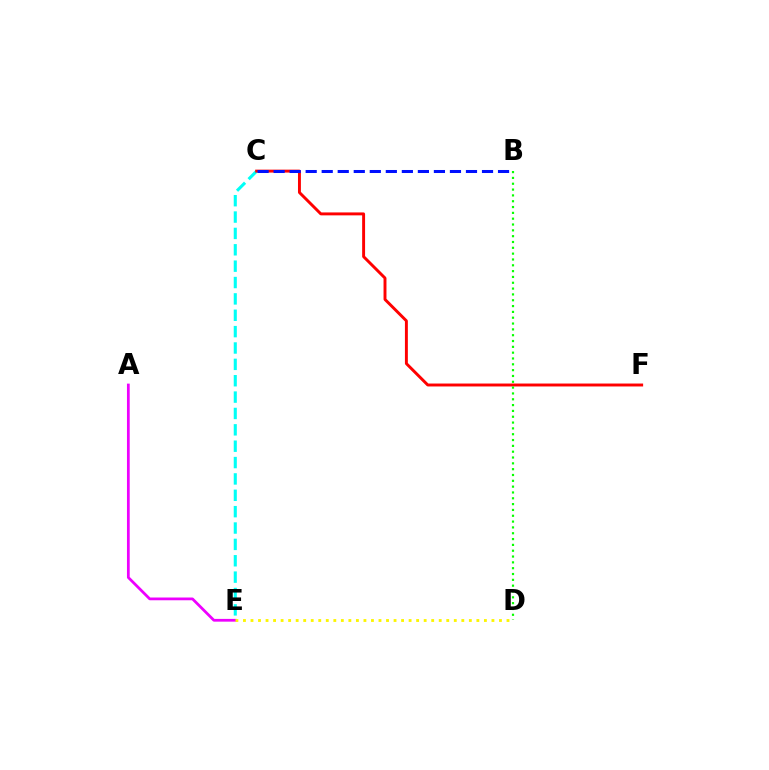{('C', 'E'): [{'color': '#00fff6', 'line_style': 'dashed', 'thickness': 2.22}], ('A', 'E'): [{'color': '#ee00ff', 'line_style': 'solid', 'thickness': 1.98}], ('C', 'F'): [{'color': '#ff0000', 'line_style': 'solid', 'thickness': 2.11}], ('B', 'D'): [{'color': '#08ff00', 'line_style': 'dotted', 'thickness': 1.58}], ('D', 'E'): [{'color': '#fcf500', 'line_style': 'dotted', 'thickness': 2.05}], ('B', 'C'): [{'color': '#0010ff', 'line_style': 'dashed', 'thickness': 2.18}]}